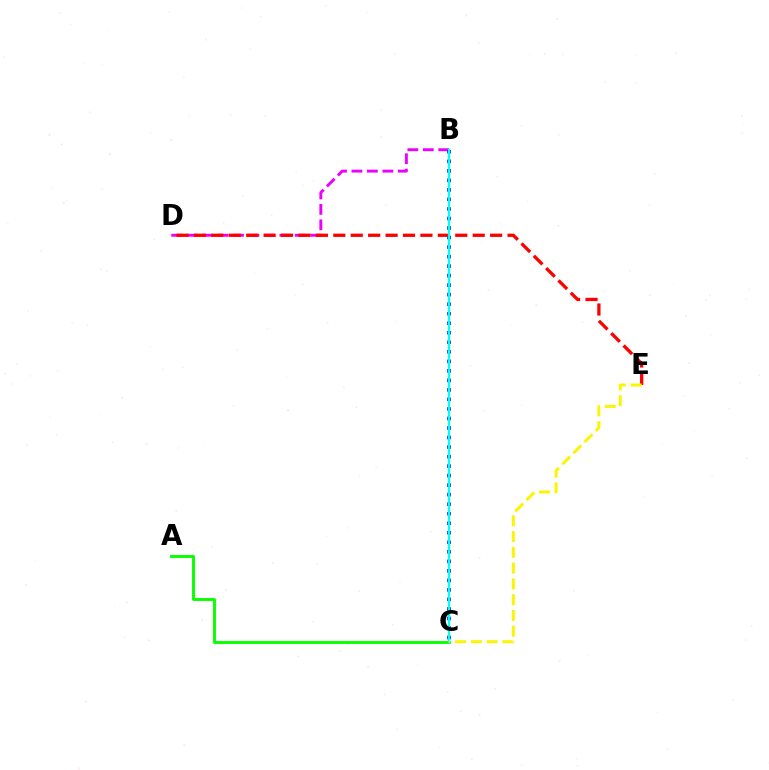{('A', 'C'): [{'color': '#08ff00', 'line_style': 'solid', 'thickness': 2.09}], ('B', 'D'): [{'color': '#ee00ff', 'line_style': 'dashed', 'thickness': 2.1}], ('B', 'C'): [{'color': '#0010ff', 'line_style': 'dotted', 'thickness': 2.59}, {'color': '#00fff6', 'line_style': 'solid', 'thickness': 1.59}], ('D', 'E'): [{'color': '#ff0000', 'line_style': 'dashed', 'thickness': 2.37}], ('C', 'E'): [{'color': '#fcf500', 'line_style': 'dashed', 'thickness': 2.14}]}